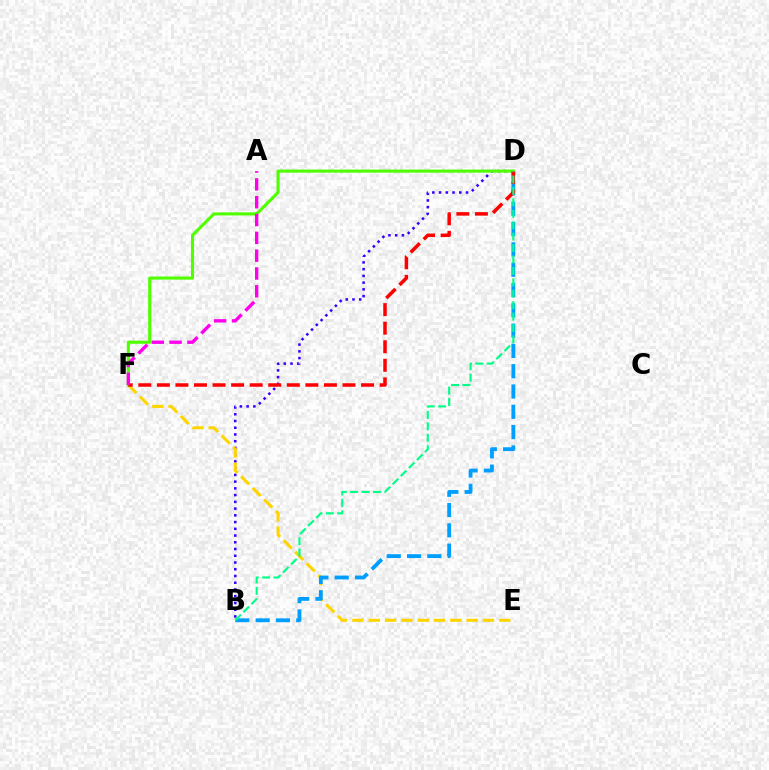{('B', 'D'): [{'color': '#3700ff', 'line_style': 'dotted', 'thickness': 1.83}, {'color': '#009eff', 'line_style': 'dashed', 'thickness': 2.76}, {'color': '#00ff86', 'line_style': 'dashed', 'thickness': 1.55}], ('E', 'F'): [{'color': '#ffd500', 'line_style': 'dashed', 'thickness': 2.22}], ('D', 'F'): [{'color': '#4fff00', 'line_style': 'solid', 'thickness': 2.23}, {'color': '#ff0000', 'line_style': 'dashed', 'thickness': 2.52}], ('A', 'F'): [{'color': '#ff00ed', 'line_style': 'dashed', 'thickness': 2.42}]}